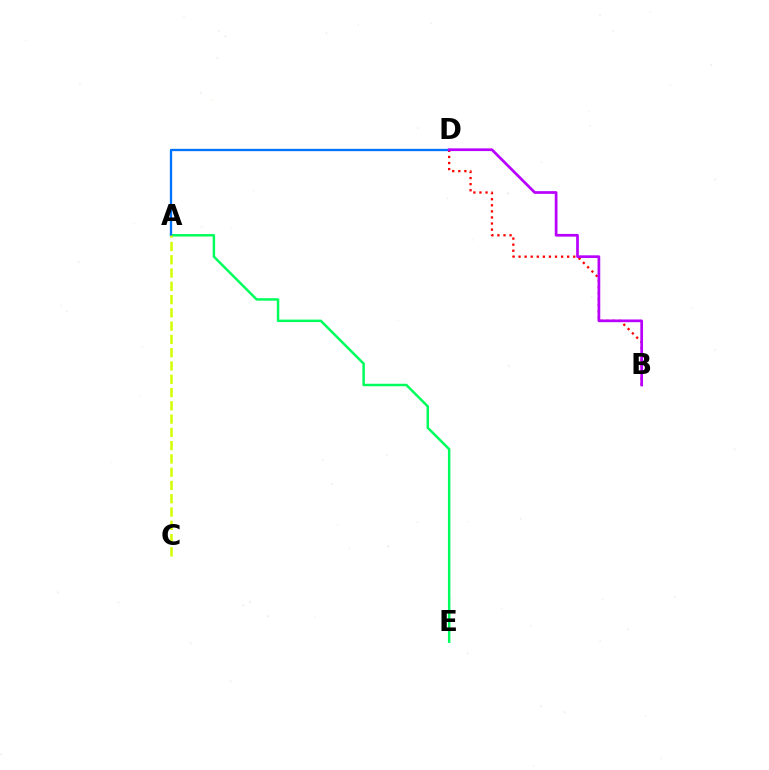{('A', 'E'): [{'color': '#00ff5c', 'line_style': 'solid', 'thickness': 1.78}], ('B', 'D'): [{'color': '#ff0000', 'line_style': 'dotted', 'thickness': 1.65}, {'color': '#b900ff', 'line_style': 'solid', 'thickness': 1.95}], ('A', 'D'): [{'color': '#0074ff', 'line_style': 'solid', 'thickness': 1.66}], ('A', 'C'): [{'color': '#d1ff00', 'line_style': 'dashed', 'thickness': 1.8}]}